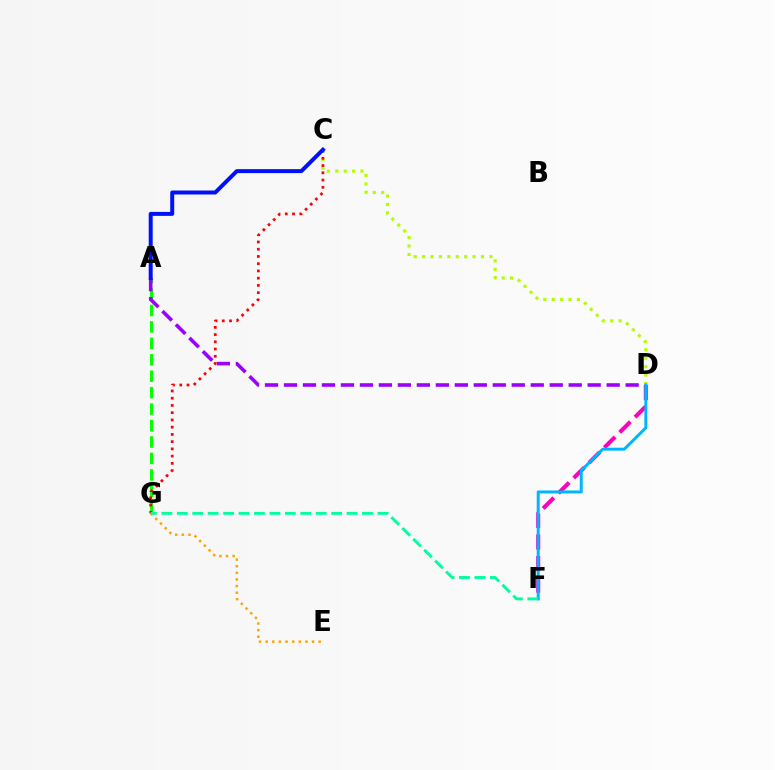{('D', 'F'): [{'color': '#ff00bd', 'line_style': 'dashed', 'thickness': 2.93}, {'color': '#00b5ff', 'line_style': 'solid', 'thickness': 2.13}], ('A', 'G'): [{'color': '#08ff00', 'line_style': 'dashed', 'thickness': 2.23}], ('E', 'G'): [{'color': '#ffa500', 'line_style': 'dotted', 'thickness': 1.8}], ('A', 'D'): [{'color': '#9b00ff', 'line_style': 'dashed', 'thickness': 2.58}], ('C', 'D'): [{'color': '#b3ff00', 'line_style': 'dotted', 'thickness': 2.29}], ('C', 'G'): [{'color': '#ff0000', 'line_style': 'dotted', 'thickness': 1.97}], ('A', 'C'): [{'color': '#0010ff', 'line_style': 'solid', 'thickness': 2.86}], ('F', 'G'): [{'color': '#00ff9d', 'line_style': 'dashed', 'thickness': 2.1}]}